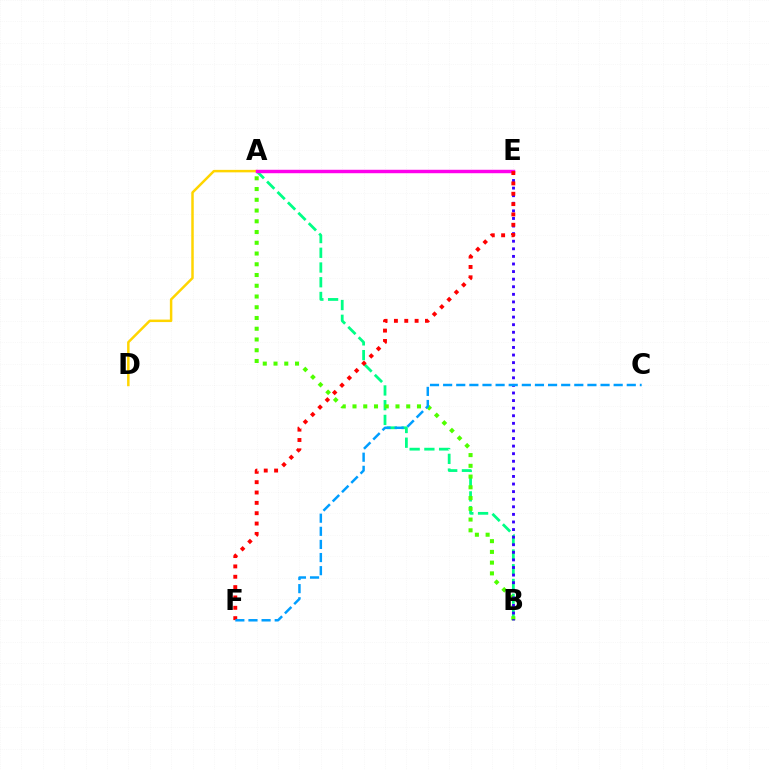{('A', 'B'): [{'color': '#00ff86', 'line_style': 'dashed', 'thickness': 2.0}, {'color': '#4fff00', 'line_style': 'dotted', 'thickness': 2.92}], ('A', 'D'): [{'color': '#ffd500', 'line_style': 'solid', 'thickness': 1.79}], ('B', 'E'): [{'color': '#3700ff', 'line_style': 'dotted', 'thickness': 2.06}], ('A', 'E'): [{'color': '#ff00ed', 'line_style': 'solid', 'thickness': 2.48}], ('E', 'F'): [{'color': '#ff0000', 'line_style': 'dotted', 'thickness': 2.81}], ('C', 'F'): [{'color': '#009eff', 'line_style': 'dashed', 'thickness': 1.78}]}